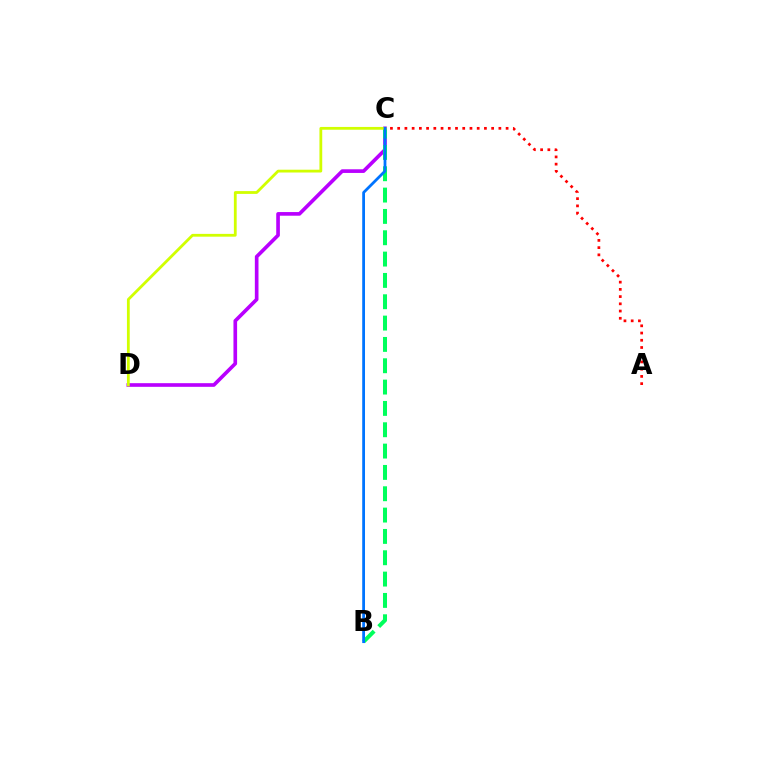{('C', 'D'): [{'color': '#b900ff', 'line_style': 'solid', 'thickness': 2.63}, {'color': '#d1ff00', 'line_style': 'solid', 'thickness': 2.01}], ('A', 'C'): [{'color': '#ff0000', 'line_style': 'dotted', 'thickness': 1.96}], ('B', 'C'): [{'color': '#00ff5c', 'line_style': 'dashed', 'thickness': 2.9}, {'color': '#0074ff', 'line_style': 'solid', 'thickness': 2.0}]}